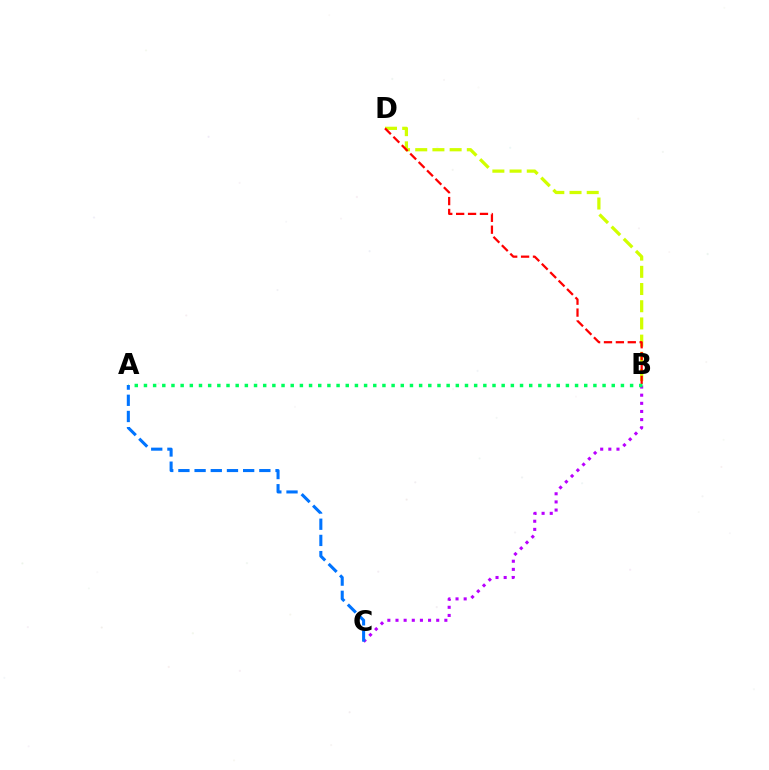{('B', 'D'): [{'color': '#d1ff00', 'line_style': 'dashed', 'thickness': 2.34}, {'color': '#ff0000', 'line_style': 'dashed', 'thickness': 1.62}], ('B', 'C'): [{'color': '#b900ff', 'line_style': 'dotted', 'thickness': 2.21}], ('A', 'B'): [{'color': '#00ff5c', 'line_style': 'dotted', 'thickness': 2.49}], ('A', 'C'): [{'color': '#0074ff', 'line_style': 'dashed', 'thickness': 2.2}]}